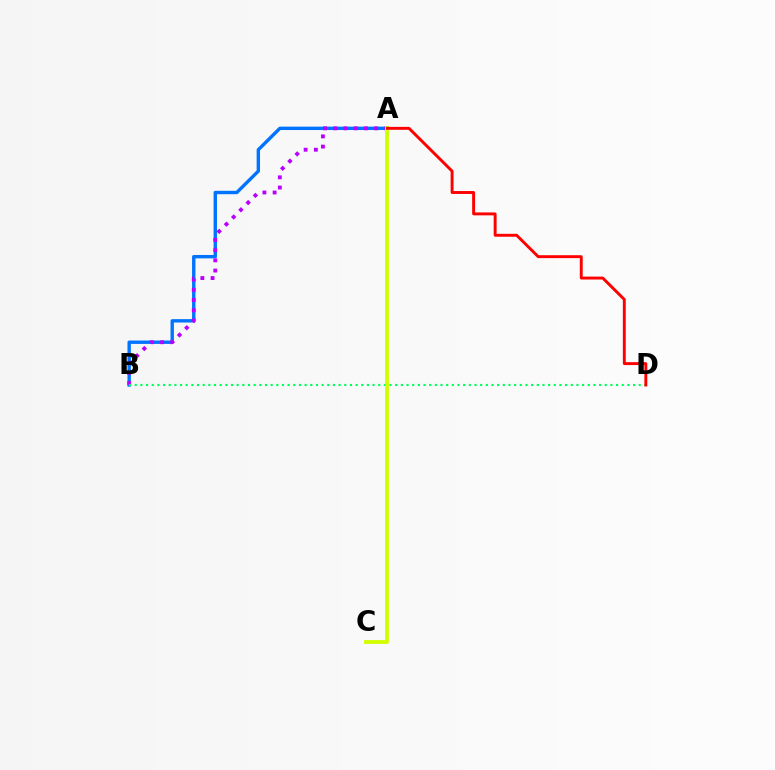{('A', 'B'): [{'color': '#0074ff', 'line_style': 'solid', 'thickness': 2.44}, {'color': '#b900ff', 'line_style': 'dotted', 'thickness': 2.77}], ('B', 'D'): [{'color': '#00ff5c', 'line_style': 'dotted', 'thickness': 1.54}], ('A', 'C'): [{'color': '#d1ff00', 'line_style': 'solid', 'thickness': 2.76}], ('A', 'D'): [{'color': '#ff0000', 'line_style': 'solid', 'thickness': 2.1}]}